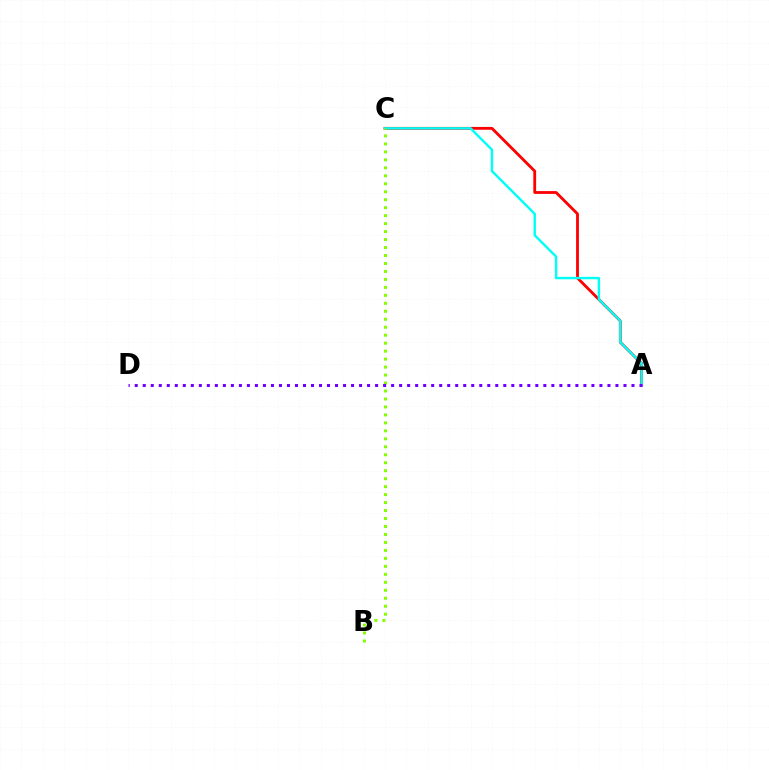{('A', 'C'): [{'color': '#ff0000', 'line_style': 'solid', 'thickness': 2.03}, {'color': '#00fff6', 'line_style': 'solid', 'thickness': 1.75}], ('B', 'C'): [{'color': '#84ff00', 'line_style': 'dotted', 'thickness': 2.17}], ('A', 'D'): [{'color': '#7200ff', 'line_style': 'dotted', 'thickness': 2.18}]}